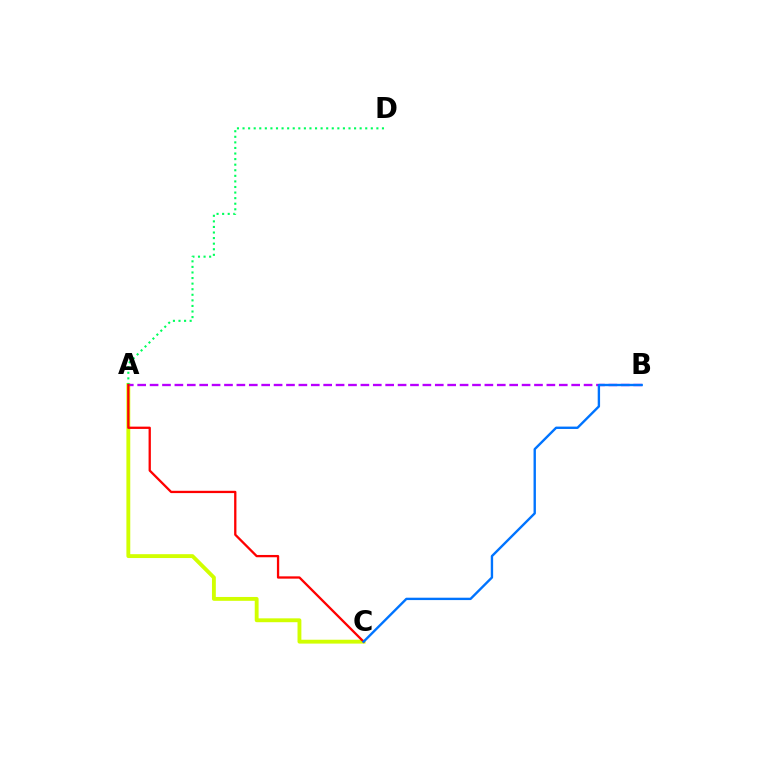{('A', 'C'): [{'color': '#d1ff00', 'line_style': 'solid', 'thickness': 2.78}, {'color': '#ff0000', 'line_style': 'solid', 'thickness': 1.65}], ('A', 'B'): [{'color': '#b900ff', 'line_style': 'dashed', 'thickness': 1.68}], ('A', 'D'): [{'color': '#00ff5c', 'line_style': 'dotted', 'thickness': 1.52}], ('B', 'C'): [{'color': '#0074ff', 'line_style': 'solid', 'thickness': 1.71}]}